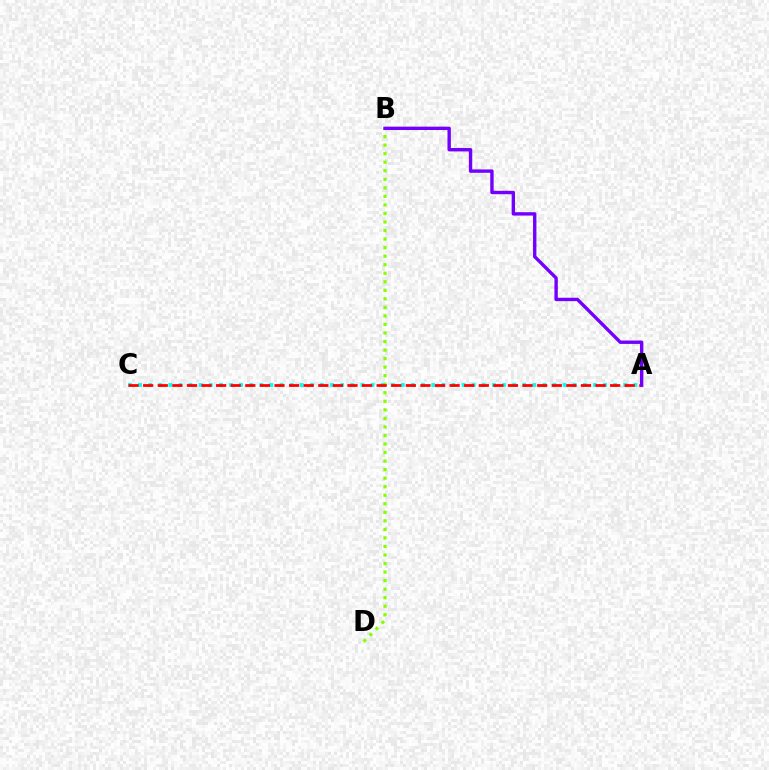{('B', 'D'): [{'color': '#84ff00', 'line_style': 'dotted', 'thickness': 2.32}], ('A', 'C'): [{'color': '#00fff6', 'line_style': 'dotted', 'thickness': 2.75}, {'color': '#ff0000', 'line_style': 'dashed', 'thickness': 1.98}], ('A', 'B'): [{'color': '#7200ff', 'line_style': 'solid', 'thickness': 2.43}]}